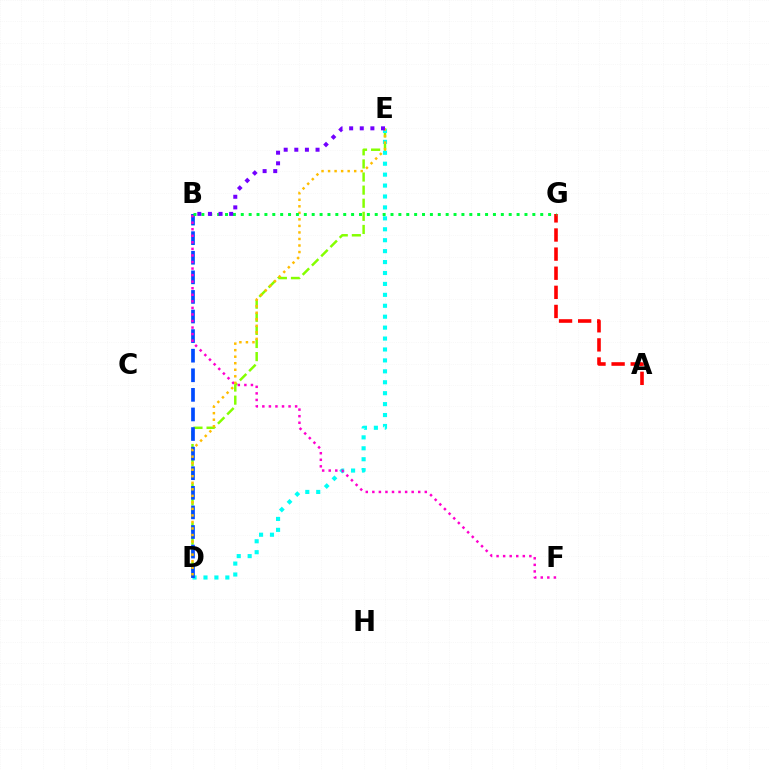{('D', 'E'): [{'color': '#84ff00', 'line_style': 'dashed', 'thickness': 1.78}, {'color': '#00fff6', 'line_style': 'dotted', 'thickness': 2.97}, {'color': '#ffbd00', 'line_style': 'dotted', 'thickness': 1.78}], ('B', 'D'): [{'color': '#004bff', 'line_style': 'dashed', 'thickness': 2.66}], ('A', 'G'): [{'color': '#ff0000', 'line_style': 'dashed', 'thickness': 2.6}], ('B', 'F'): [{'color': '#ff00cf', 'line_style': 'dotted', 'thickness': 1.78}], ('B', 'G'): [{'color': '#00ff39', 'line_style': 'dotted', 'thickness': 2.14}], ('B', 'E'): [{'color': '#7200ff', 'line_style': 'dotted', 'thickness': 2.88}]}